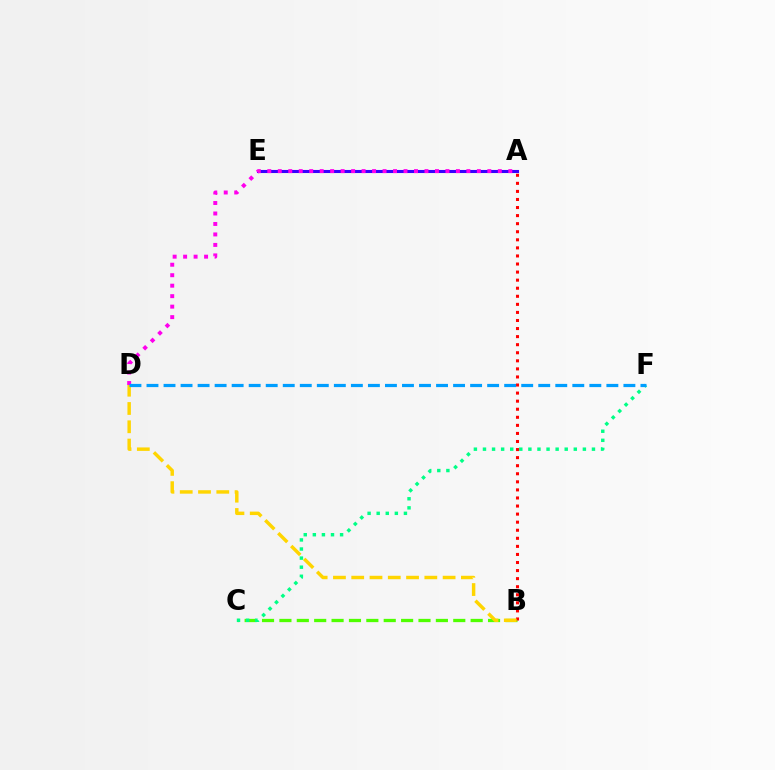{('B', 'C'): [{'color': '#4fff00', 'line_style': 'dashed', 'thickness': 2.36}], ('A', 'B'): [{'color': '#ff0000', 'line_style': 'dotted', 'thickness': 2.19}], ('B', 'D'): [{'color': '#ffd500', 'line_style': 'dashed', 'thickness': 2.48}], ('A', 'E'): [{'color': '#3700ff', 'line_style': 'solid', 'thickness': 2.21}], ('C', 'F'): [{'color': '#00ff86', 'line_style': 'dotted', 'thickness': 2.47}], ('A', 'D'): [{'color': '#ff00ed', 'line_style': 'dotted', 'thickness': 2.85}], ('D', 'F'): [{'color': '#009eff', 'line_style': 'dashed', 'thickness': 2.31}]}